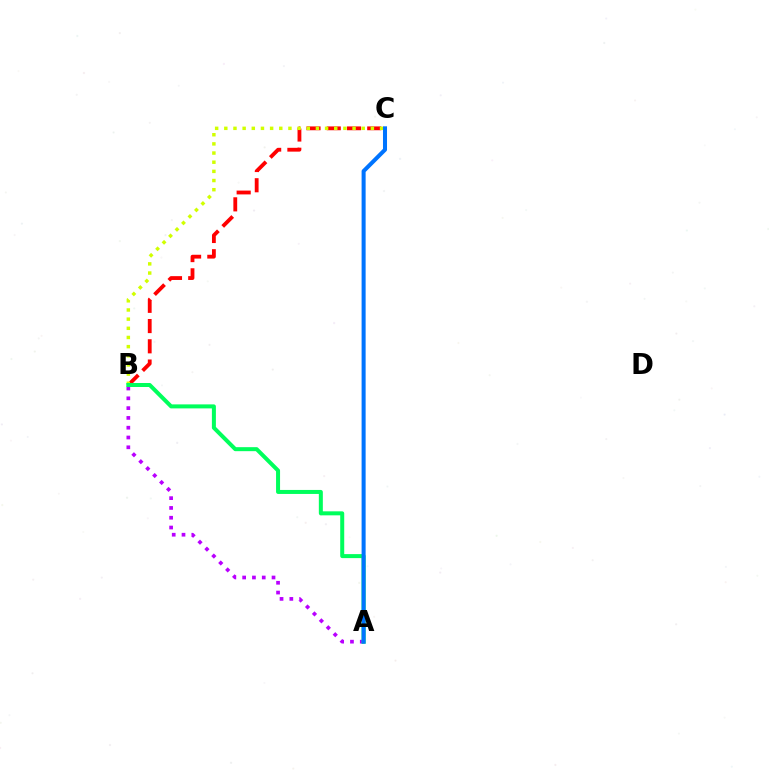{('B', 'C'): [{'color': '#ff0000', 'line_style': 'dashed', 'thickness': 2.75}, {'color': '#d1ff00', 'line_style': 'dotted', 'thickness': 2.49}], ('A', 'B'): [{'color': '#b900ff', 'line_style': 'dotted', 'thickness': 2.66}, {'color': '#00ff5c', 'line_style': 'solid', 'thickness': 2.88}], ('A', 'C'): [{'color': '#0074ff', 'line_style': 'solid', 'thickness': 2.9}]}